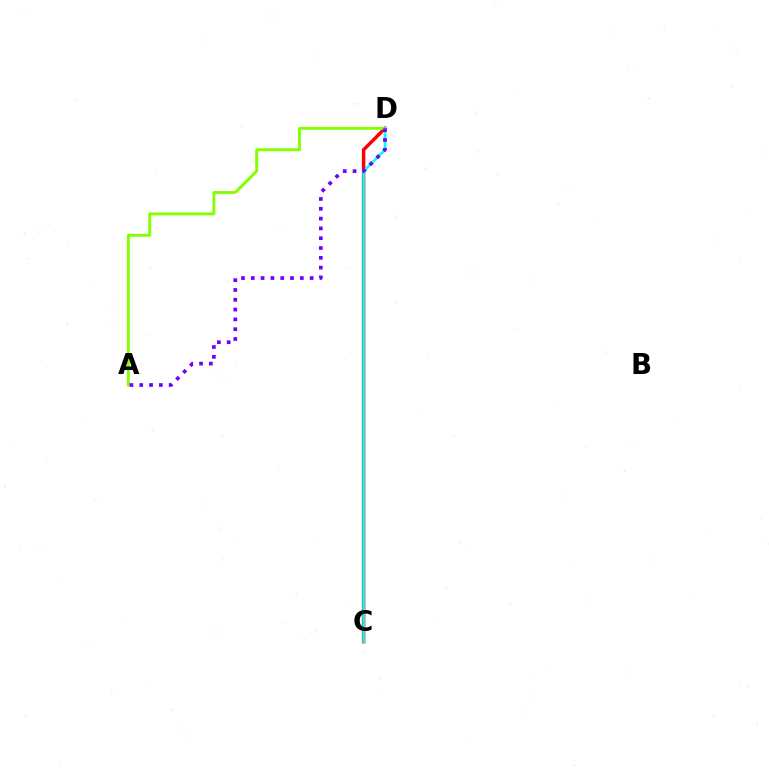{('C', 'D'): [{'color': '#ff0000', 'line_style': 'solid', 'thickness': 2.49}, {'color': '#00fff6', 'line_style': 'solid', 'thickness': 1.88}], ('A', 'D'): [{'color': '#84ff00', 'line_style': 'solid', 'thickness': 2.09}, {'color': '#7200ff', 'line_style': 'dotted', 'thickness': 2.66}]}